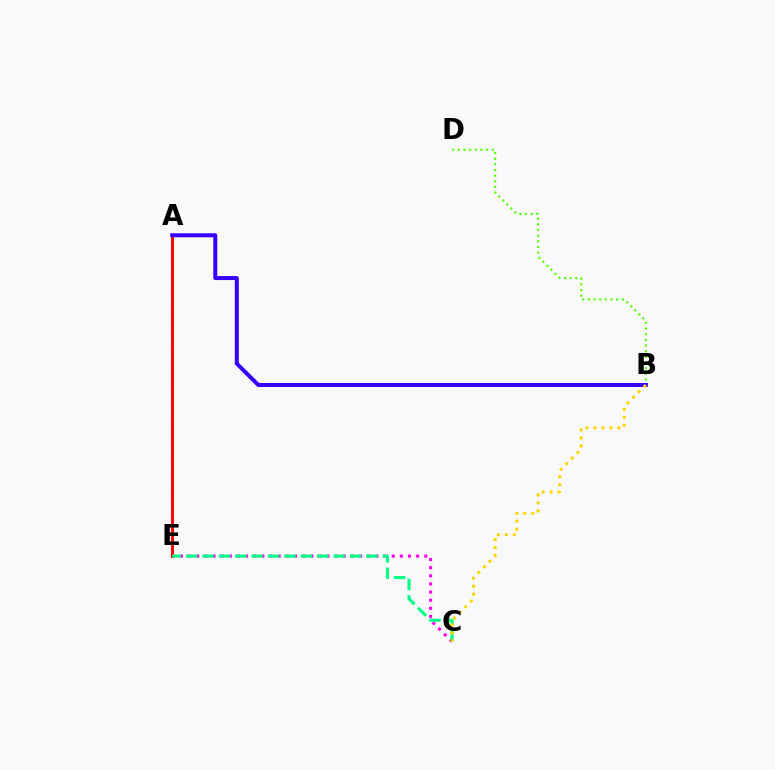{('B', 'D'): [{'color': '#4fff00', 'line_style': 'dotted', 'thickness': 1.54}], ('C', 'E'): [{'color': '#ff00ed', 'line_style': 'dotted', 'thickness': 2.21}, {'color': '#00ff86', 'line_style': 'dashed', 'thickness': 2.23}], ('A', 'E'): [{'color': '#009eff', 'line_style': 'dotted', 'thickness': 1.52}, {'color': '#ff0000', 'line_style': 'solid', 'thickness': 2.1}], ('A', 'B'): [{'color': '#3700ff', 'line_style': 'solid', 'thickness': 2.87}], ('B', 'C'): [{'color': '#ffd500', 'line_style': 'dotted', 'thickness': 2.16}]}